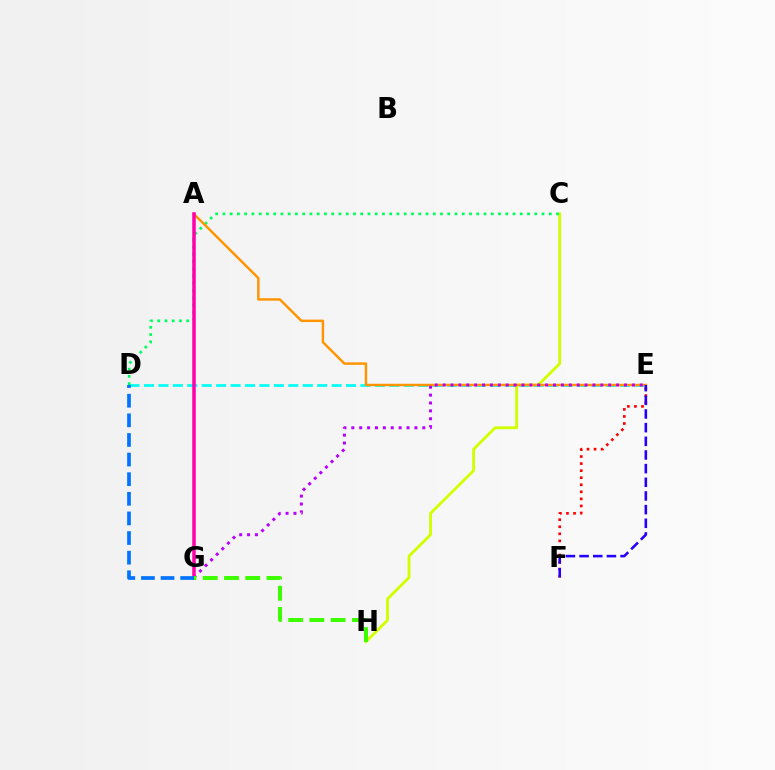{('C', 'H'): [{'color': '#d1ff00', 'line_style': 'solid', 'thickness': 2.05}], ('D', 'E'): [{'color': '#00fff6', 'line_style': 'dashed', 'thickness': 1.96}], ('E', 'F'): [{'color': '#ff0000', 'line_style': 'dotted', 'thickness': 1.92}, {'color': '#2500ff', 'line_style': 'dashed', 'thickness': 1.86}], ('C', 'D'): [{'color': '#00ff5c', 'line_style': 'dotted', 'thickness': 1.97}], ('A', 'E'): [{'color': '#ff9400', 'line_style': 'solid', 'thickness': 1.75}], ('E', 'G'): [{'color': '#b900ff', 'line_style': 'dotted', 'thickness': 2.14}], ('A', 'G'): [{'color': '#ff00ac', 'line_style': 'solid', 'thickness': 2.53}], ('D', 'G'): [{'color': '#0074ff', 'line_style': 'dashed', 'thickness': 2.67}], ('G', 'H'): [{'color': '#3dff00', 'line_style': 'dashed', 'thickness': 2.88}]}